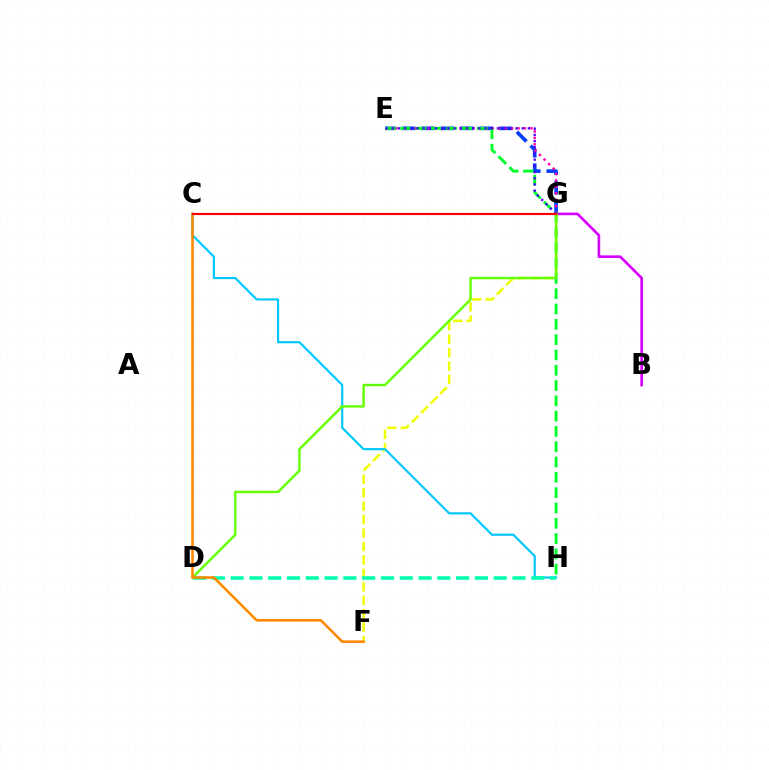{('B', 'G'): [{'color': '#d600ff', 'line_style': 'solid', 'thickness': 1.9}], ('E', 'G'): [{'color': '#003fff', 'line_style': 'dashed', 'thickness': 2.64}, {'color': '#ff00a0', 'line_style': 'dotted', 'thickness': 1.75}, {'color': '#4f00ff', 'line_style': 'dotted', 'thickness': 1.68}], ('F', 'G'): [{'color': '#eeff00', 'line_style': 'dashed', 'thickness': 1.83}], ('C', 'H'): [{'color': '#00c7ff', 'line_style': 'solid', 'thickness': 1.56}], ('D', 'H'): [{'color': '#00ffaf', 'line_style': 'dashed', 'thickness': 2.55}], ('E', 'H'): [{'color': '#00ff27', 'line_style': 'dashed', 'thickness': 2.08}], ('D', 'G'): [{'color': '#66ff00', 'line_style': 'solid', 'thickness': 1.74}], ('C', 'F'): [{'color': '#ff8800', 'line_style': 'solid', 'thickness': 1.85}], ('C', 'G'): [{'color': '#ff0000', 'line_style': 'solid', 'thickness': 1.55}]}